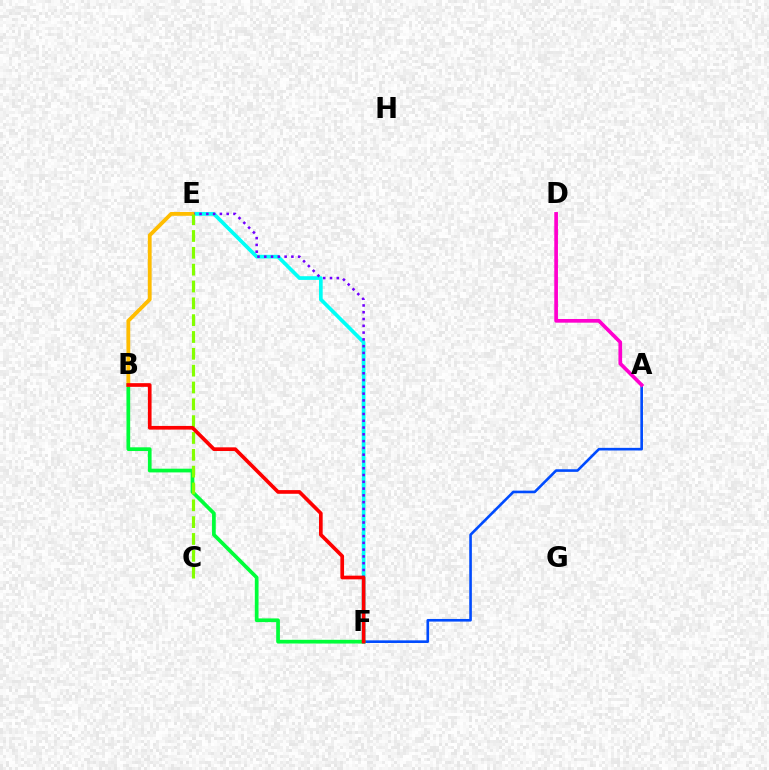{('E', 'F'): [{'color': '#00fff6', 'line_style': 'solid', 'thickness': 2.66}, {'color': '#7200ff', 'line_style': 'dotted', 'thickness': 1.84}], ('A', 'F'): [{'color': '#004bff', 'line_style': 'solid', 'thickness': 1.89}], ('B', 'F'): [{'color': '#00ff39', 'line_style': 'solid', 'thickness': 2.68}, {'color': '#ff0000', 'line_style': 'solid', 'thickness': 2.65}], ('B', 'E'): [{'color': '#ffbd00', 'line_style': 'solid', 'thickness': 2.75}], ('C', 'E'): [{'color': '#84ff00', 'line_style': 'dashed', 'thickness': 2.29}], ('A', 'D'): [{'color': '#ff00cf', 'line_style': 'solid', 'thickness': 2.65}]}